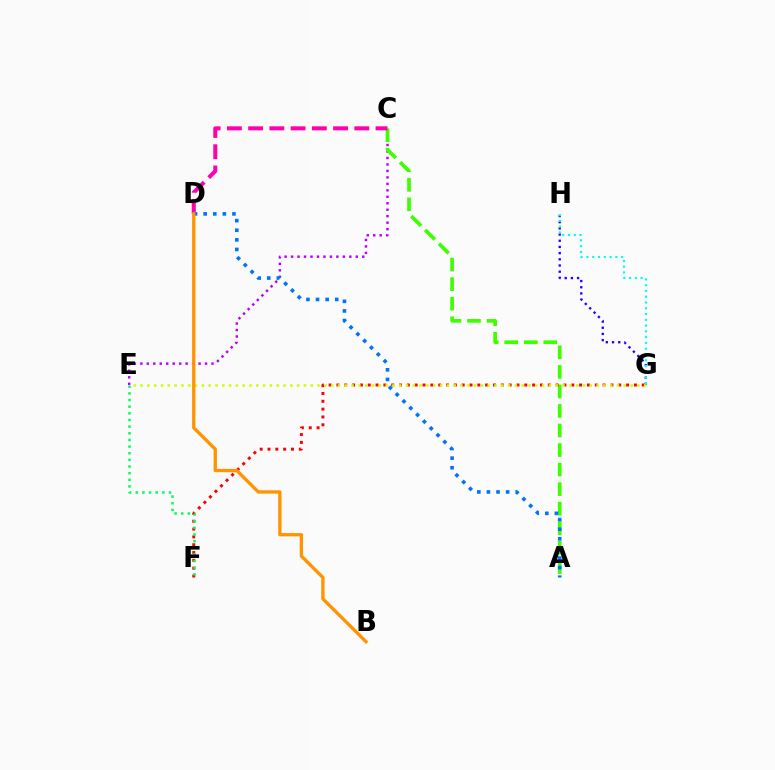{('C', 'E'): [{'color': '#b900ff', 'line_style': 'dotted', 'thickness': 1.76}], ('A', 'C'): [{'color': '#3dff00', 'line_style': 'dashed', 'thickness': 2.65}], ('G', 'H'): [{'color': '#2500ff', 'line_style': 'dotted', 'thickness': 1.68}, {'color': '#00fff6', 'line_style': 'dotted', 'thickness': 1.57}], ('C', 'D'): [{'color': '#ff00ac', 'line_style': 'dashed', 'thickness': 2.89}], ('F', 'G'): [{'color': '#ff0000', 'line_style': 'dotted', 'thickness': 2.13}], ('E', 'G'): [{'color': '#d1ff00', 'line_style': 'dotted', 'thickness': 1.85}], ('E', 'F'): [{'color': '#00ff5c', 'line_style': 'dotted', 'thickness': 1.81}], ('A', 'D'): [{'color': '#0074ff', 'line_style': 'dotted', 'thickness': 2.61}], ('B', 'D'): [{'color': '#ff9400', 'line_style': 'solid', 'thickness': 2.39}]}